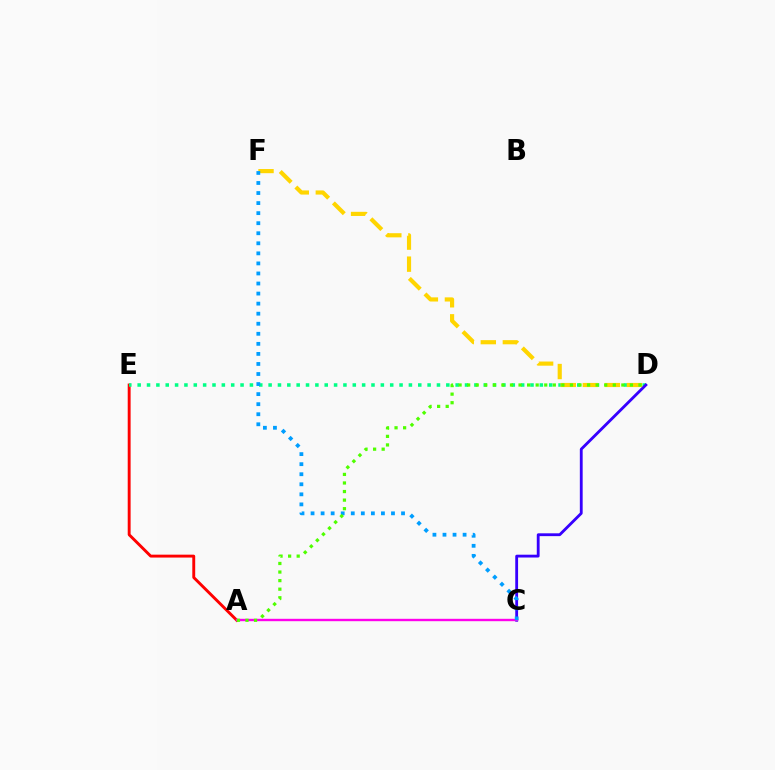{('A', 'E'): [{'color': '#ff0000', 'line_style': 'solid', 'thickness': 2.09}], ('D', 'E'): [{'color': '#00ff86', 'line_style': 'dotted', 'thickness': 2.54}], ('C', 'D'): [{'color': '#3700ff', 'line_style': 'solid', 'thickness': 2.04}], ('D', 'F'): [{'color': '#ffd500', 'line_style': 'dashed', 'thickness': 2.99}], ('A', 'C'): [{'color': '#ff00ed', 'line_style': 'solid', 'thickness': 1.72}], ('C', 'F'): [{'color': '#009eff', 'line_style': 'dotted', 'thickness': 2.73}], ('A', 'D'): [{'color': '#4fff00', 'line_style': 'dotted', 'thickness': 2.33}]}